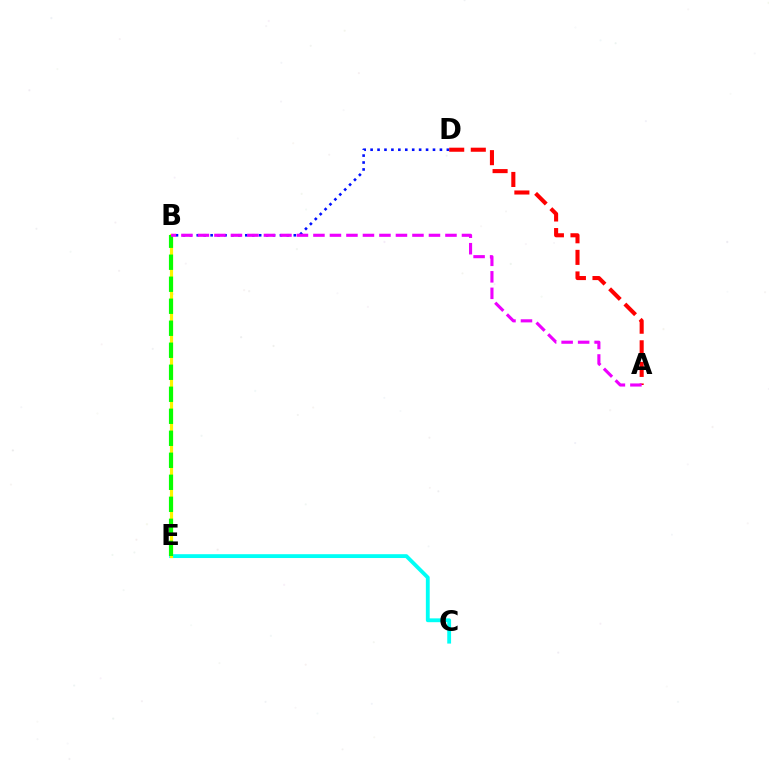{('C', 'E'): [{'color': '#00fff6', 'line_style': 'solid', 'thickness': 2.76}], ('A', 'D'): [{'color': '#ff0000', 'line_style': 'dashed', 'thickness': 2.93}], ('B', 'D'): [{'color': '#0010ff', 'line_style': 'dotted', 'thickness': 1.88}], ('B', 'E'): [{'color': '#fcf500', 'line_style': 'solid', 'thickness': 2.3}, {'color': '#08ff00', 'line_style': 'dashed', 'thickness': 2.99}], ('A', 'B'): [{'color': '#ee00ff', 'line_style': 'dashed', 'thickness': 2.24}]}